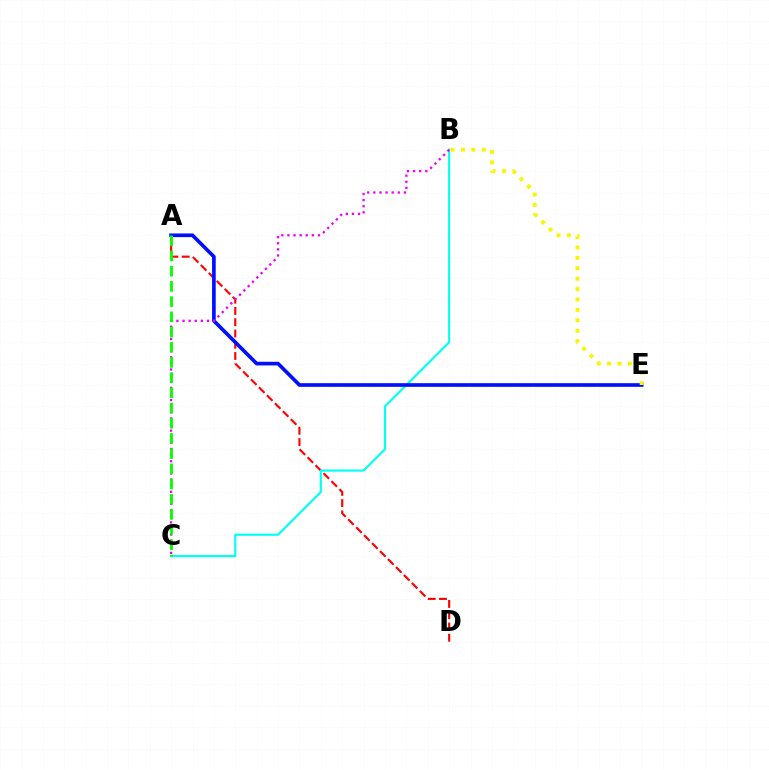{('A', 'D'): [{'color': '#ff0000', 'line_style': 'dashed', 'thickness': 1.53}], ('B', 'C'): [{'color': '#00fff6', 'line_style': 'solid', 'thickness': 1.55}, {'color': '#ee00ff', 'line_style': 'dotted', 'thickness': 1.66}], ('A', 'E'): [{'color': '#0010ff', 'line_style': 'solid', 'thickness': 2.63}], ('B', 'E'): [{'color': '#fcf500', 'line_style': 'dotted', 'thickness': 2.83}], ('A', 'C'): [{'color': '#08ff00', 'line_style': 'dashed', 'thickness': 2.07}]}